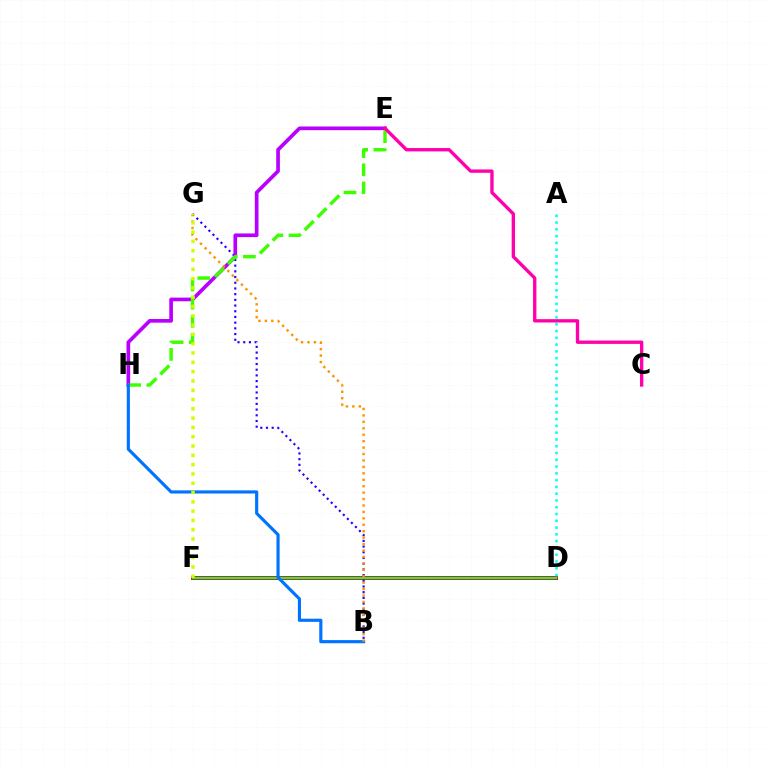{('D', 'F'): [{'color': '#ff0000', 'line_style': 'solid', 'thickness': 2.88}, {'color': '#00ff5c', 'line_style': 'solid', 'thickness': 1.69}], ('A', 'D'): [{'color': '#00fff6', 'line_style': 'dotted', 'thickness': 1.84}], ('B', 'G'): [{'color': '#2500ff', 'line_style': 'dotted', 'thickness': 1.55}, {'color': '#ff9400', 'line_style': 'dotted', 'thickness': 1.75}], ('E', 'H'): [{'color': '#b900ff', 'line_style': 'solid', 'thickness': 2.65}, {'color': '#3dff00', 'line_style': 'dashed', 'thickness': 2.47}], ('B', 'H'): [{'color': '#0074ff', 'line_style': 'solid', 'thickness': 2.27}], ('F', 'G'): [{'color': '#d1ff00', 'line_style': 'dotted', 'thickness': 2.53}], ('C', 'E'): [{'color': '#ff00ac', 'line_style': 'solid', 'thickness': 2.41}]}